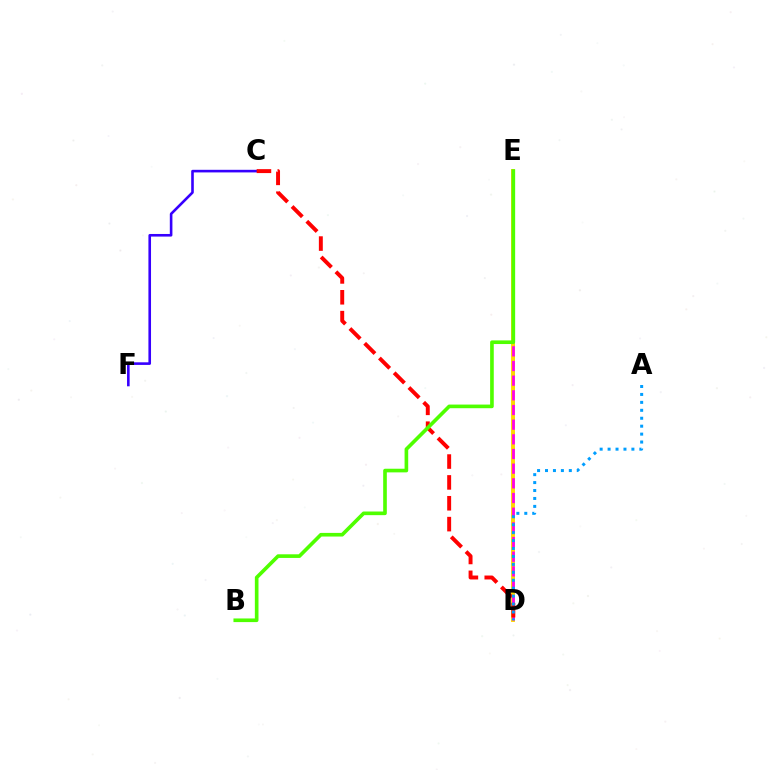{('C', 'F'): [{'color': '#3700ff', 'line_style': 'solid', 'thickness': 1.88}], ('D', 'E'): [{'color': '#00ff86', 'line_style': 'dashed', 'thickness': 2.08}, {'color': '#ffd500', 'line_style': 'solid', 'thickness': 2.8}, {'color': '#ff00ed', 'line_style': 'dashed', 'thickness': 1.99}], ('C', 'D'): [{'color': '#ff0000', 'line_style': 'dashed', 'thickness': 2.83}], ('B', 'E'): [{'color': '#4fff00', 'line_style': 'solid', 'thickness': 2.62}], ('A', 'D'): [{'color': '#009eff', 'line_style': 'dotted', 'thickness': 2.16}]}